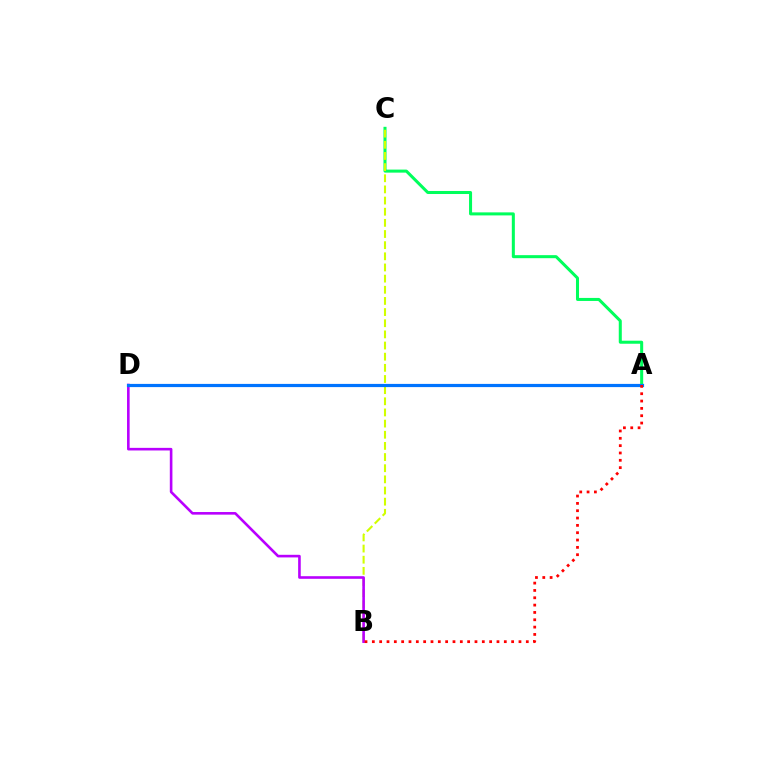{('A', 'C'): [{'color': '#00ff5c', 'line_style': 'solid', 'thickness': 2.18}], ('B', 'C'): [{'color': '#d1ff00', 'line_style': 'dashed', 'thickness': 1.51}], ('B', 'D'): [{'color': '#b900ff', 'line_style': 'solid', 'thickness': 1.88}], ('A', 'D'): [{'color': '#0074ff', 'line_style': 'solid', 'thickness': 2.3}], ('A', 'B'): [{'color': '#ff0000', 'line_style': 'dotted', 'thickness': 1.99}]}